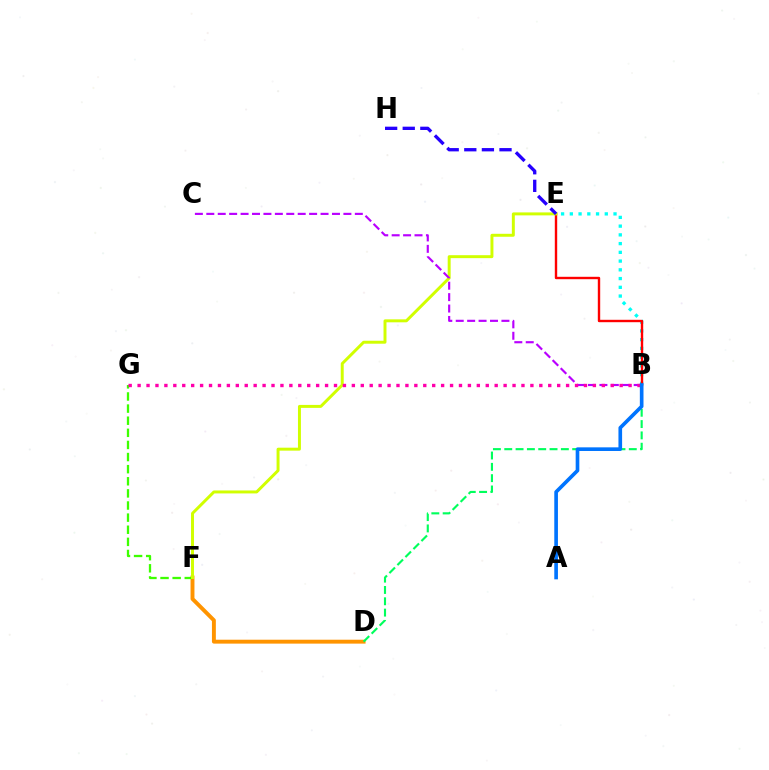{('B', 'E'): [{'color': '#00fff6', 'line_style': 'dotted', 'thickness': 2.37}, {'color': '#ff0000', 'line_style': 'solid', 'thickness': 1.73}], ('D', 'F'): [{'color': '#ff9400', 'line_style': 'solid', 'thickness': 2.81}], ('B', 'D'): [{'color': '#00ff5c', 'line_style': 'dashed', 'thickness': 1.54}], ('F', 'G'): [{'color': '#3dff00', 'line_style': 'dashed', 'thickness': 1.65}], ('E', 'F'): [{'color': '#d1ff00', 'line_style': 'solid', 'thickness': 2.13}], ('B', 'C'): [{'color': '#b900ff', 'line_style': 'dashed', 'thickness': 1.55}], ('B', 'G'): [{'color': '#ff00ac', 'line_style': 'dotted', 'thickness': 2.43}], ('A', 'B'): [{'color': '#0074ff', 'line_style': 'solid', 'thickness': 2.63}], ('E', 'H'): [{'color': '#2500ff', 'line_style': 'dashed', 'thickness': 2.39}]}